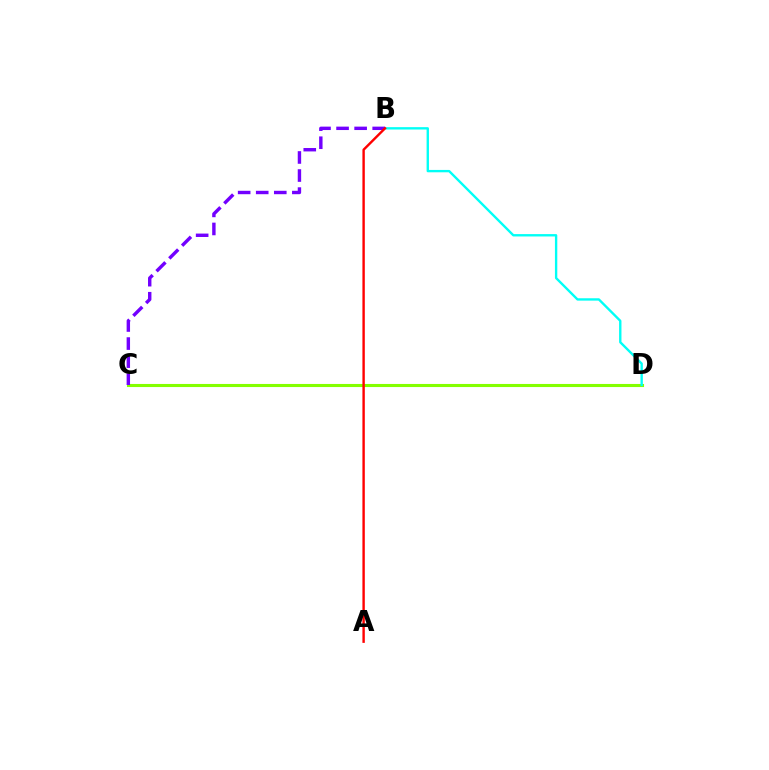{('C', 'D'): [{'color': '#84ff00', 'line_style': 'solid', 'thickness': 2.23}], ('B', 'D'): [{'color': '#00fff6', 'line_style': 'solid', 'thickness': 1.7}], ('B', 'C'): [{'color': '#7200ff', 'line_style': 'dashed', 'thickness': 2.45}], ('A', 'B'): [{'color': '#ff0000', 'line_style': 'solid', 'thickness': 1.73}]}